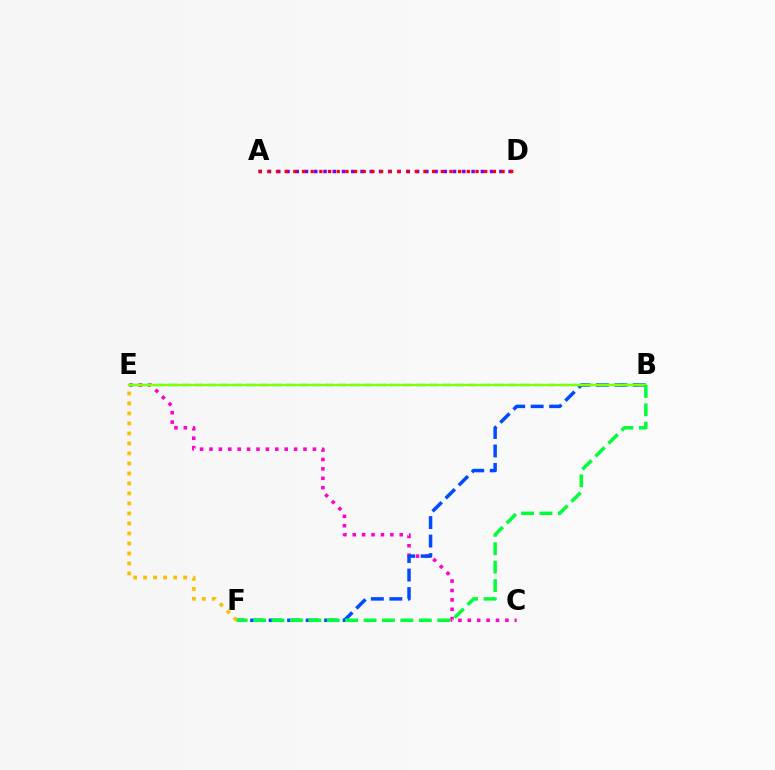{('A', 'D'): [{'color': '#7200ff', 'line_style': 'dotted', 'thickness': 2.51}, {'color': '#ff0000', 'line_style': 'dotted', 'thickness': 2.36}], ('C', 'E'): [{'color': '#ff00cf', 'line_style': 'dotted', 'thickness': 2.55}], ('B', 'F'): [{'color': '#004bff', 'line_style': 'dashed', 'thickness': 2.51}, {'color': '#00ff39', 'line_style': 'dashed', 'thickness': 2.5}], ('B', 'E'): [{'color': '#00fff6', 'line_style': 'dashed', 'thickness': 1.77}, {'color': '#84ff00', 'line_style': 'solid', 'thickness': 1.7}], ('E', 'F'): [{'color': '#ffbd00', 'line_style': 'dotted', 'thickness': 2.72}]}